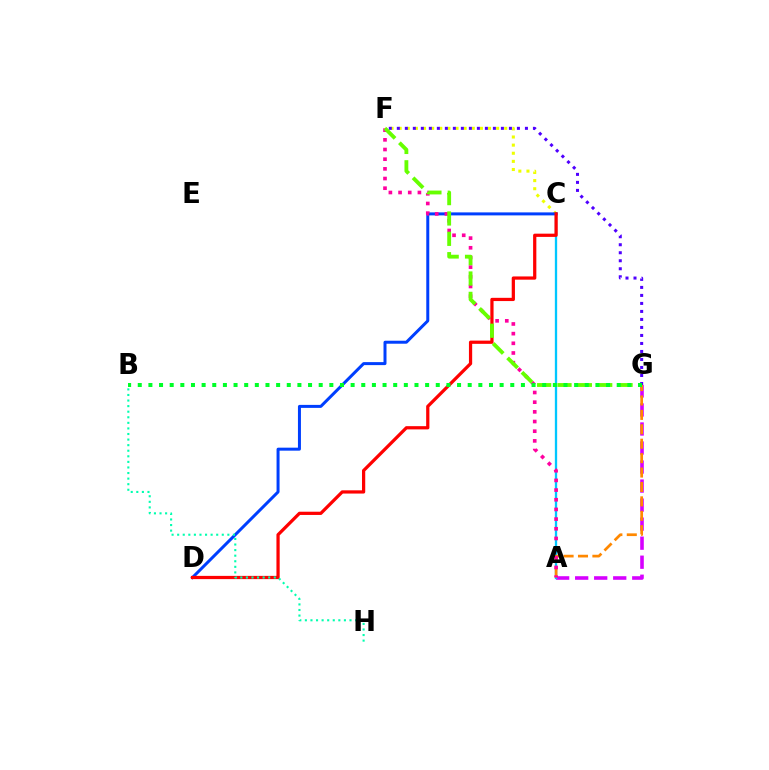{('A', 'G'): [{'color': '#d600ff', 'line_style': 'dashed', 'thickness': 2.59}, {'color': '#ff8800', 'line_style': 'dashed', 'thickness': 1.96}], ('A', 'C'): [{'color': '#00c7ff', 'line_style': 'solid', 'thickness': 1.67}], ('C', 'F'): [{'color': '#eeff00', 'line_style': 'dotted', 'thickness': 2.21}], ('C', 'D'): [{'color': '#003fff', 'line_style': 'solid', 'thickness': 2.16}, {'color': '#ff0000', 'line_style': 'solid', 'thickness': 2.33}], ('A', 'F'): [{'color': '#ff00a0', 'line_style': 'dotted', 'thickness': 2.63}], ('F', 'G'): [{'color': '#4f00ff', 'line_style': 'dotted', 'thickness': 2.18}, {'color': '#66ff00', 'line_style': 'dashed', 'thickness': 2.77}], ('B', 'H'): [{'color': '#00ffaf', 'line_style': 'dotted', 'thickness': 1.52}], ('B', 'G'): [{'color': '#00ff27', 'line_style': 'dotted', 'thickness': 2.89}]}